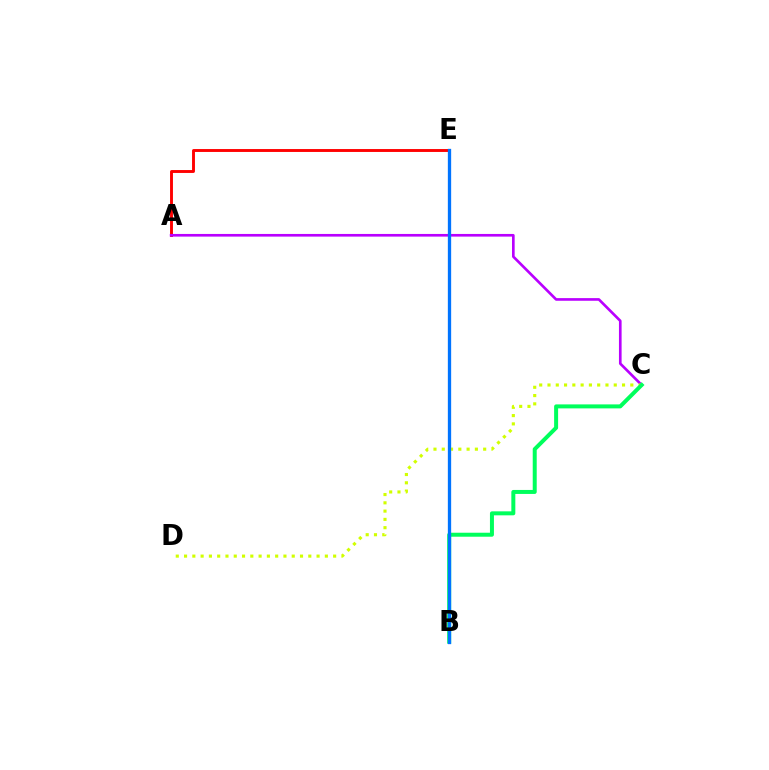{('A', 'E'): [{'color': '#ff0000', 'line_style': 'solid', 'thickness': 2.09}], ('A', 'C'): [{'color': '#b900ff', 'line_style': 'solid', 'thickness': 1.91}], ('C', 'D'): [{'color': '#d1ff00', 'line_style': 'dotted', 'thickness': 2.25}], ('B', 'C'): [{'color': '#00ff5c', 'line_style': 'solid', 'thickness': 2.87}], ('B', 'E'): [{'color': '#0074ff', 'line_style': 'solid', 'thickness': 2.38}]}